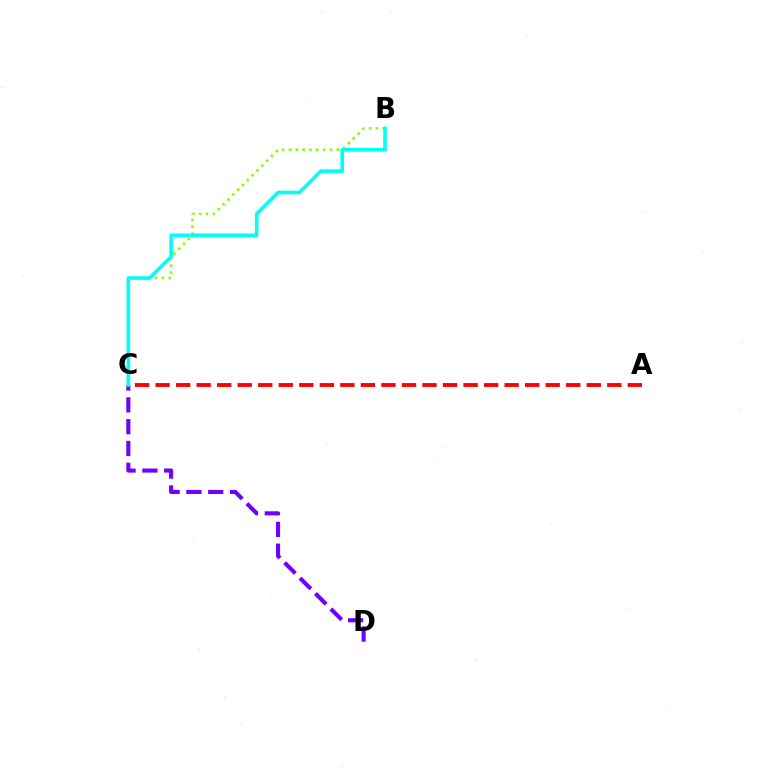{('B', 'C'): [{'color': '#84ff00', 'line_style': 'dotted', 'thickness': 1.86}, {'color': '#00fff6', 'line_style': 'solid', 'thickness': 2.61}], ('C', 'D'): [{'color': '#7200ff', 'line_style': 'dashed', 'thickness': 2.96}], ('A', 'C'): [{'color': '#ff0000', 'line_style': 'dashed', 'thickness': 2.79}]}